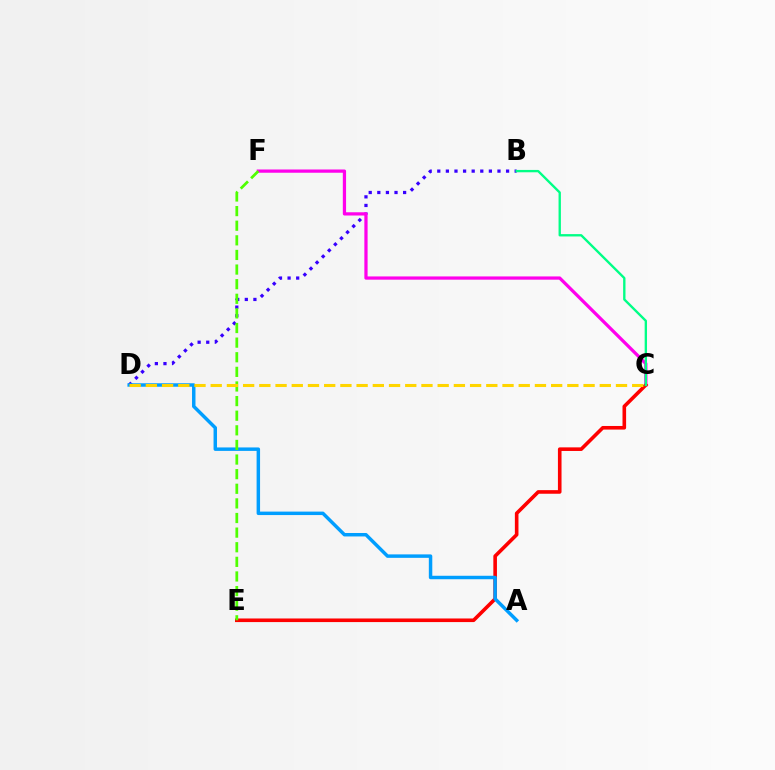{('B', 'D'): [{'color': '#3700ff', 'line_style': 'dotted', 'thickness': 2.34}], ('C', 'F'): [{'color': '#ff00ed', 'line_style': 'solid', 'thickness': 2.33}], ('C', 'E'): [{'color': '#ff0000', 'line_style': 'solid', 'thickness': 2.59}], ('A', 'D'): [{'color': '#009eff', 'line_style': 'solid', 'thickness': 2.49}], ('E', 'F'): [{'color': '#4fff00', 'line_style': 'dashed', 'thickness': 1.99}], ('C', 'D'): [{'color': '#ffd500', 'line_style': 'dashed', 'thickness': 2.2}], ('B', 'C'): [{'color': '#00ff86', 'line_style': 'solid', 'thickness': 1.69}]}